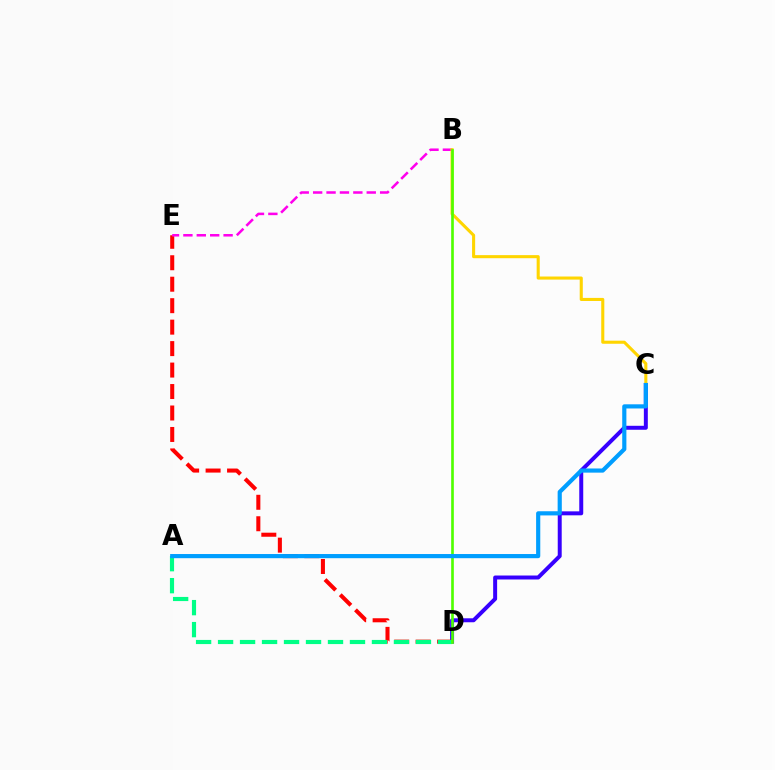{('C', 'D'): [{'color': '#3700ff', 'line_style': 'solid', 'thickness': 2.86}], ('D', 'E'): [{'color': '#ff0000', 'line_style': 'dashed', 'thickness': 2.92}], ('B', 'E'): [{'color': '#ff00ed', 'line_style': 'dashed', 'thickness': 1.82}], ('A', 'D'): [{'color': '#00ff86', 'line_style': 'dashed', 'thickness': 2.99}], ('B', 'C'): [{'color': '#ffd500', 'line_style': 'solid', 'thickness': 2.22}], ('B', 'D'): [{'color': '#4fff00', 'line_style': 'solid', 'thickness': 1.91}], ('A', 'C'): [{'color': '#009eff', 'line_style': 'solid', 'thickness': 3.0}]}